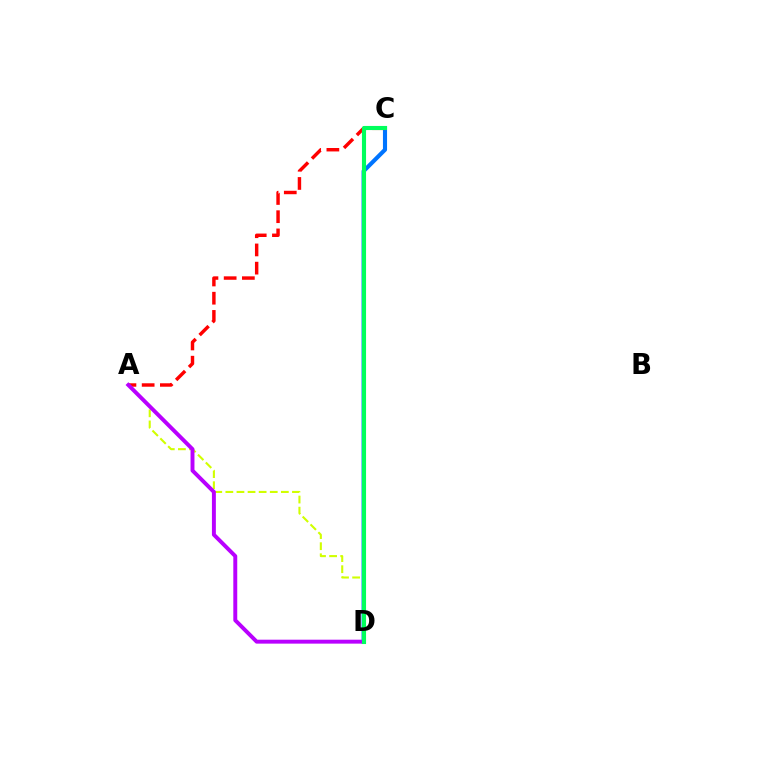{('C', 'D'): [{'color': '#0074ff', 'line_style': 'solid', 'thickness': 2.96}, {'color': '#00ff5c', 'line_style': 'solid', 'thickness': 2.96}], ('A', 'D'): [{'color': '#d1ff00', 'line_style': 'dashed', 'thickness': 1.51}, {'color': '#b900ff', 'line_style': 'solid', 'thickness': 2.83}], ('A', 'C'): [{'color': '#ff0000', 'line_style': 'dashed', 'thickness': 2.47}]}